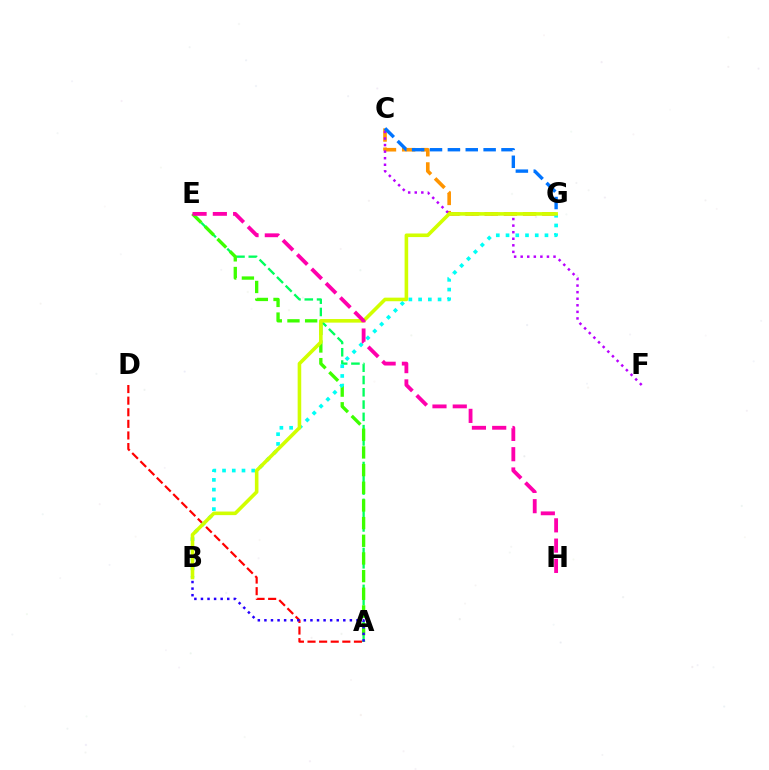{('A', 'E'): [{'color': '#00ff5c', 'line_style': 'dashed', 'thickness': 1.67}, {'color': '#3dff00', 'line_style': 'dashed', 'thickness': 2.4}], ('A', 'D'): [{'color': '#ff0000', 'line_style': 'dashed', 'thickness': 1.58}], ('C', 'G'): [{'color': '#ff9400', 'line_style': 'dashed', 'thickness': 2.6}, {'color': '#0074ff', 'line_style': 'dashed', 'thickness': 2.43}], ('C', 'F'): [{'color': '#b900ff', 'line_style': 'dotted', 'thickness': 1.78}], ('A', 'B'): [{'color': '#2500ff', 'line_style': 'dotted', 'thickness': 1.79}], ('B', 'G'): [{'color': '#00fff6', 'line_style': 'dotted', 'thickness': 2.64}, {'color': '#d1ff00', 'line_style': 'solid', 'thickness': 2.59}], ('E', 'H'): [{'color': '#ff00ac', 'line_style': 'dashed', 'thickness': 2.75}]}